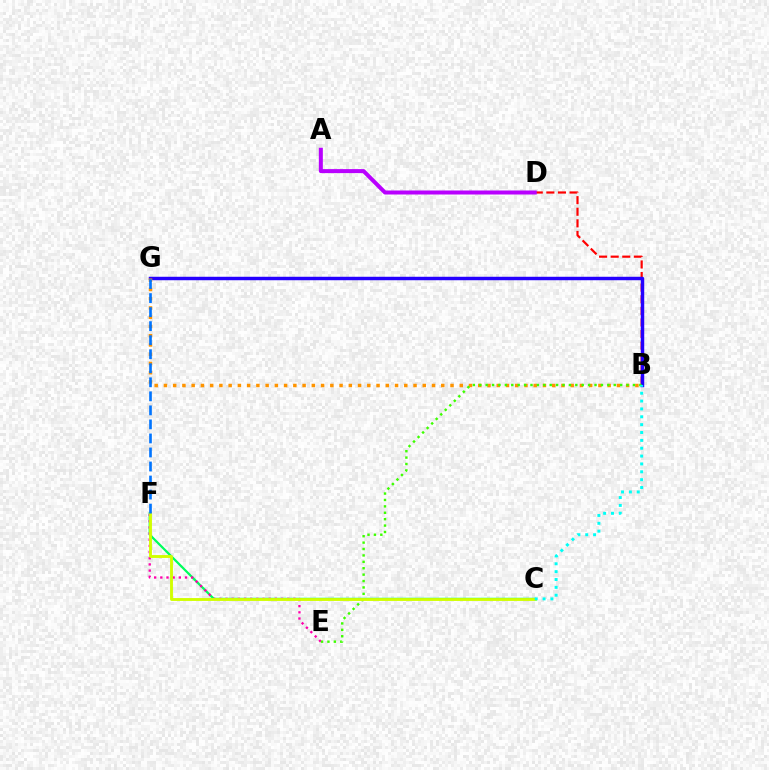{('C', 'F'): [{'color': '#00ff5c', 'line_style': 'solid', 'thickness': 1.6}, {'color': '#d1ff00', 'line_style': 'solid', 'thickness': 2.07}], ('B', 'D'): [{'color': '#ff0000', 'line_style': 'dashed', 'thickness': 1.58}], ('E', 'F'): [{'color': '#ff00ac', 'line_style': 'dotted', 'thickness': 1.68}], ('B', 'G'): [{'color': '#2500ff', 'line_style': 'solid', 'thickness': 2.49}, {'color': '#ff9400', 'line_style': 'dotted', 'thickness': 2.51}], ('B', 'E'): [{'color': '#3dff00', 'line_style': 'dotted', 'thickness': 1.74}], ('A', 'D'): [{'color': '#b900ff', 'line_style': 'solid', 'thickness': 2.89}], ('F', 'G'): [{'color': '#0074ff', 'line_style': 'dashed', 'thickness': 1.91}], ('B', 'C'): [{'color': '#00fff6', 'line_style': 'dotted', 'thickness': 2.14}]}